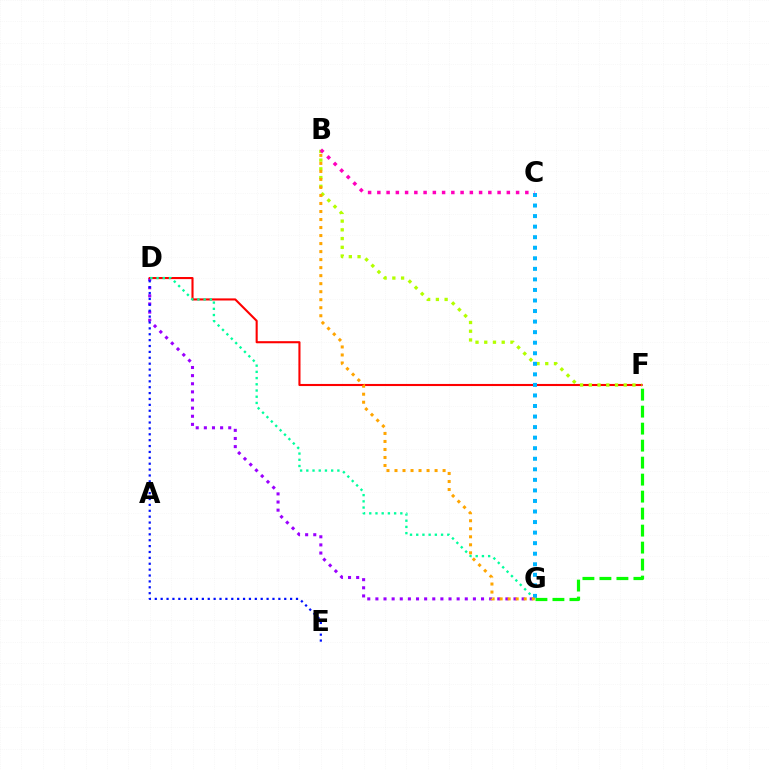{('F', 'G'): [{'color': '#08ff00', 'line_style': 'dashed', 'thickness': 2.31}], ('D', 'G'): [{'color': '#9b00ff', 'line_style': 'dotted', 'thickness': 2.21}, {'color': '#00ff9d', 'line_style': 'dotted', 'thickness': 1.69}], ('D', 'F'): [{'color': '#ff0000', 'line_style': 'solid', 'thickness': 1.51}], ('D', 'E'): [{'color': '#0010ff', 'line_style': 'dotted', 'thickness': 1.6}], ('B', 'F'): [{'color': '#b3ff00', 'line_style': 'dotted', 'thickness': 2.37}], ('C', 'G'): [{'color': '#00b5ff', 'line_style': 'dotted', 'thickness': 2.87}], ('B', 'G'): [{'color': '#ffa500', 'line_style': 'dotted', 'thickness': 2.18}], ('B', 'C'): [{'color': '#ff00bd', 'line_style': 'dotted', 'thickness': 2.51}]}